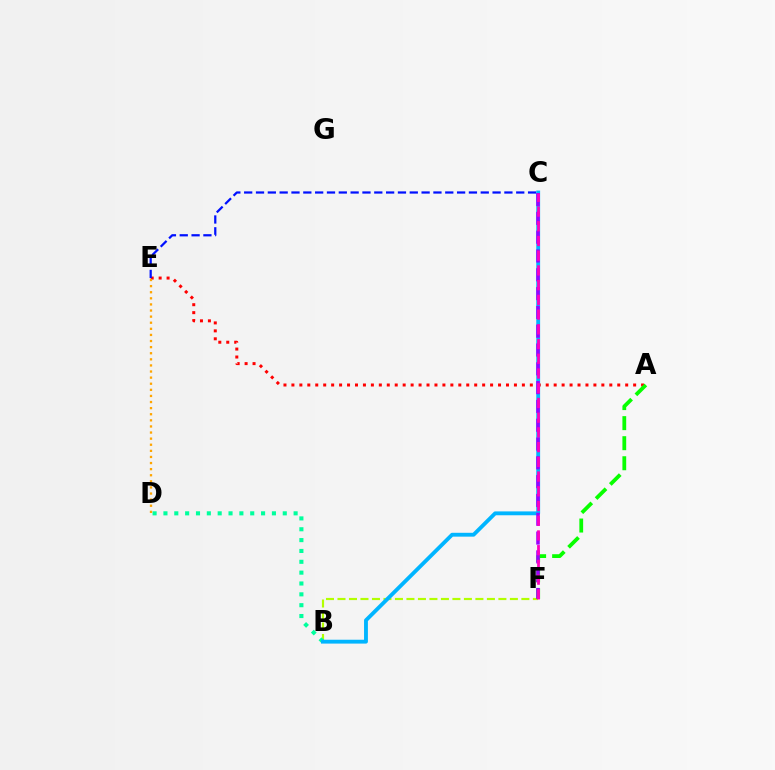{('A', 'E'): [{'color': '#ff0000', 'line_style': 'dotted', 'thickness': 2.16}], ('C', 'E'): [{'color': '#0010ff', 'line_style': 'dashed', 'thickness': 1.61}], ('B', 'F'): [{'color': '#b3ff00', 'line_style': 'dashed', 'thickness': 1.56}], ('A', 'F'): [{'color': '#08ff00', 'line_style': 'dashed', 'thickness': 2.72}], ('B', 'D'): [{'color': '#00ff9d', 'line_style': 'dotted', 'thickness': 2.95}], ('B', 'C'): [{'color': '#00b5ff', 'line_style': 'solid', 'thickness': 2.77}], ('C', 'F'): [{'color': '#9b00ff', 'line_style': 'dashed', 'thickness': 2.55}, {'color': '#ff00bd', 'line_style': 'dashed', 'thickness': 2.0}], ('D', 'E'): [{'color': '#ffa500', 'line_style': 'dotted', 'thickness': 1.66}]}